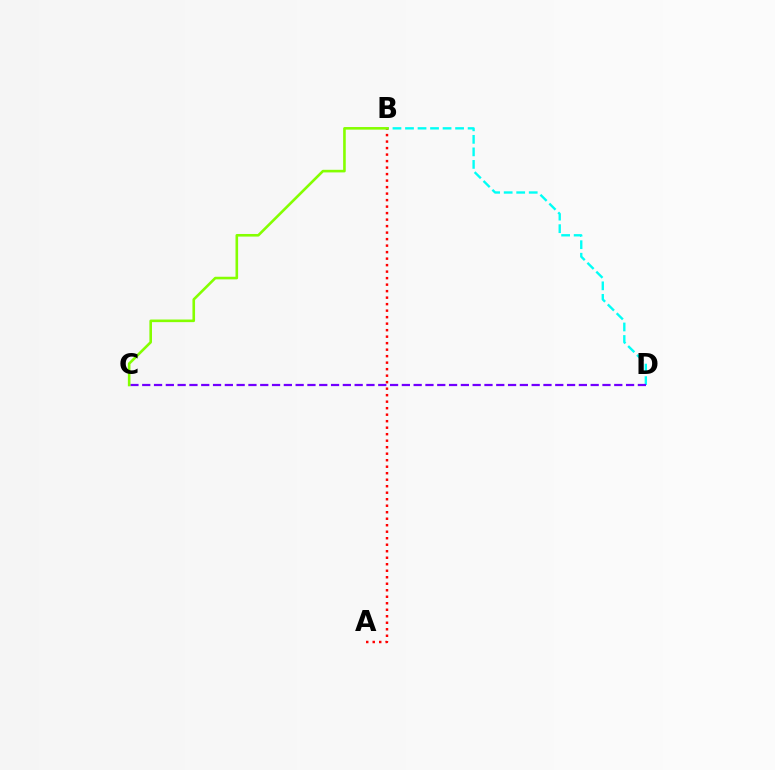{('B', 'D'): [{'color': '#00fff6', 'line_style': 'dashed', 'thickness': 1.7}], ('C', 'D'): [{'color': '#7200ff', 'line_style': 'dashed', 'thickness': 1.6}], ('A', 'B'): [{'color': '#ff0000', 'line_style': 'dotted', 'thickness': 1.77}], ('B', 'C'): [{'color': '#84ff00', 'line_style': 'solid', 'thickness': 1.88}]}